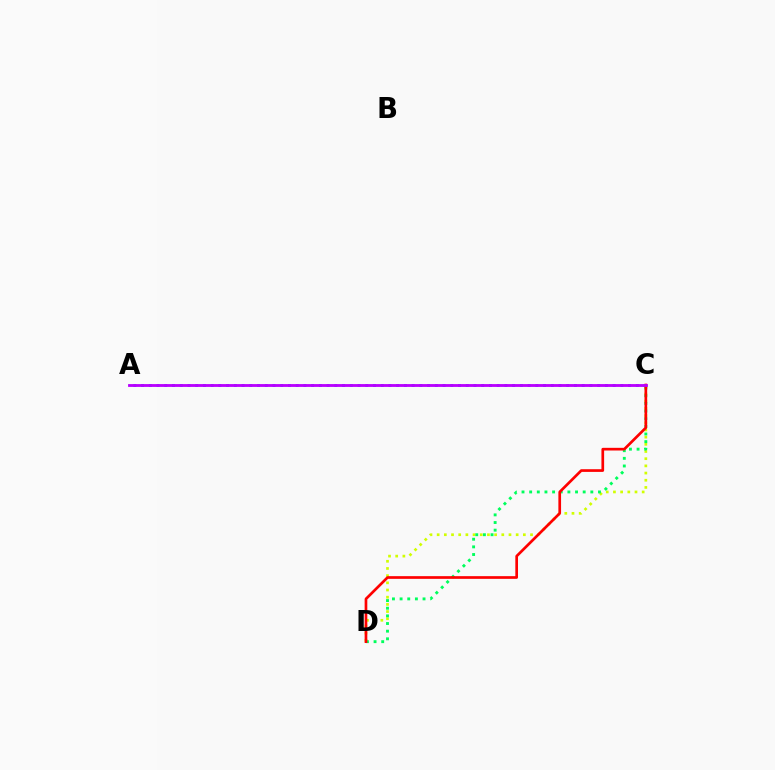{('C', 'D'): [{'color': '#d1ff00', 'line_style': 'dotted', 'thickness': 1.95}, {'color': '#00ff5c', 'line_style': 'dotted', 'thickness': 2.08}, {'color': '#ff0000', 'line_style': 'solid', 'thickness': 1.93}], ('A', 'C'): [{'color': '#0074ff', 'line_style': 'dotted', 'thickness': 2.1}, {'color': '#b900ff', 'line_style': 'solid', 'thickness': 2.04}]}